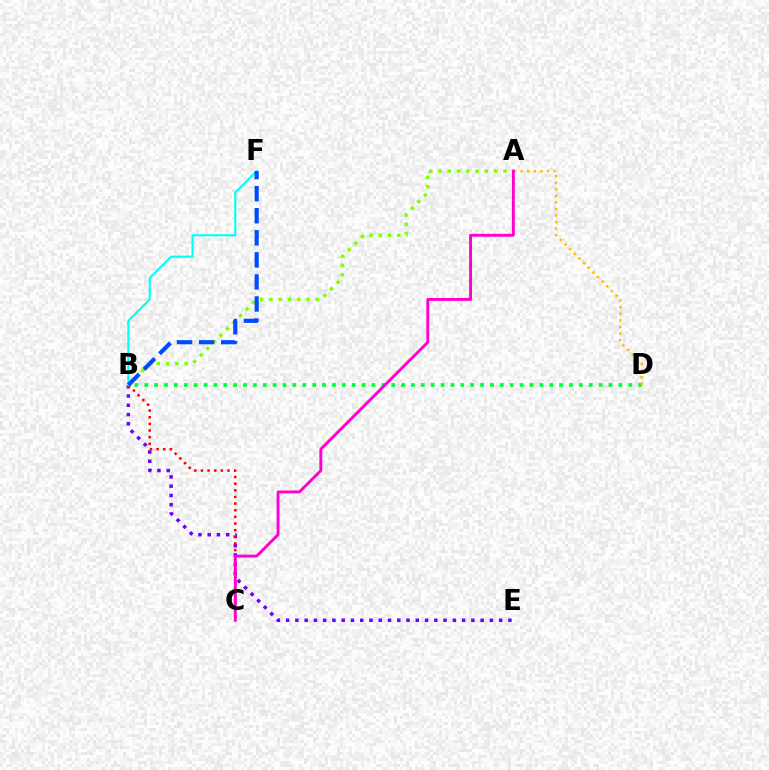{('B', 'E'): [{'color': '#7200ff', 'line_style': 'dotted', 'thickness': 2.52}], ('A', 'B'): [{'color': '#84ff00', 'line_style': 'dotted', 'thickness': 2.52}], ('B', 'C'): [{'color': '#ff0000', 'line_style': 'dotted', 'thickness': 1.8}], ('B', 'D'): [{'color': '#00ff39', 'line_style': 'dotted', 'thickness': 2.68}], ('A', 'D'): [{'color': '#ffbd00', 'line_style': 'dotted', 'thickness': 1.78}], ('B', 'F'): [{'color': '#00fff6', 'line_style': 'solid', 'thickness': 1.51}, {'color': '#004bff', 'line_style': 'dashed', 'thickness': 3.0}], ('A', 'C'): [{'color': '#ff00cf', 'line_style': 'solid', 'thickness': 2.08}]}